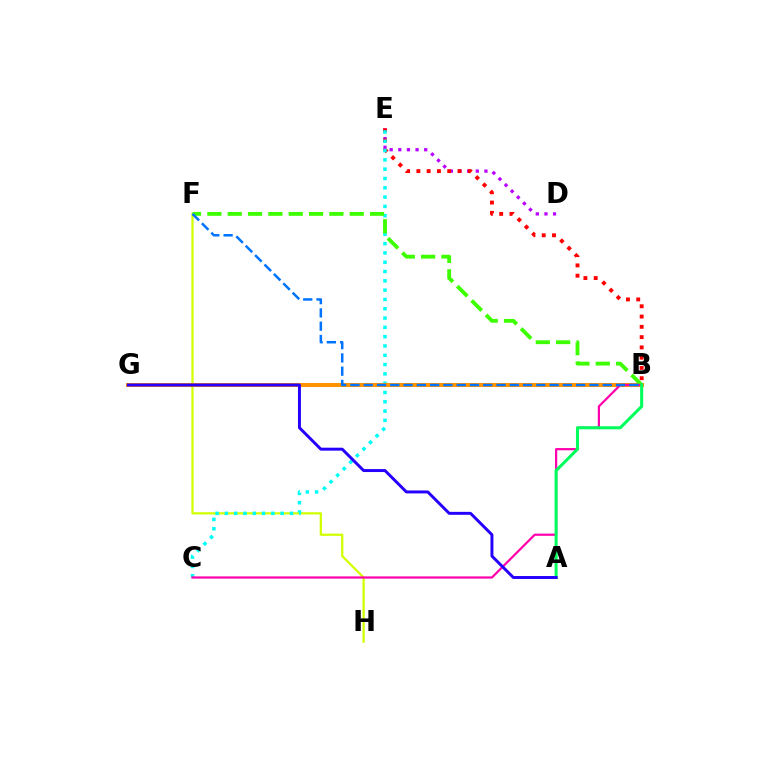{('D', 'E'): [{'color': '#b900ff', 'line_style': 'dotted', 'thickness': 2.35}], ('F', 'H'): [{'color': '#d1ff00', 'line_style': 'solid', 'thickness': 1.62}], ('B', 'E'): [{'color': '#ff0000', 'line_style': 'dotted', 'thickness': 2.79}], ('C', 'E'): [{'color': '#00fff6', 'line_style': 'dotted', 'thickness': 2.53}], ('B', 'G'): [{'color': '#ff9400', 'line_style': 'solid', 'thickness': 2.91}], ('B', 'F'): [{'color': '#3dff00', 'line_style': 'dashed', 'thickness': 2.76}, {'color': '#0074ff', 'line_style': 'dashed', 'thickness': 1.8}], ('B', 'C'): [{'color': '#ff00ac', 'line_style': 'solid', 'thickness': 1.6}], ('A', 'B'): [{'color': '#00ff5c', 'line_style': 'solid', 'thickness': 2.21}], ('A', 'G'): [{'color': '#2500ff', 'line_style': 'solid', 'thickness': 2.12}]}